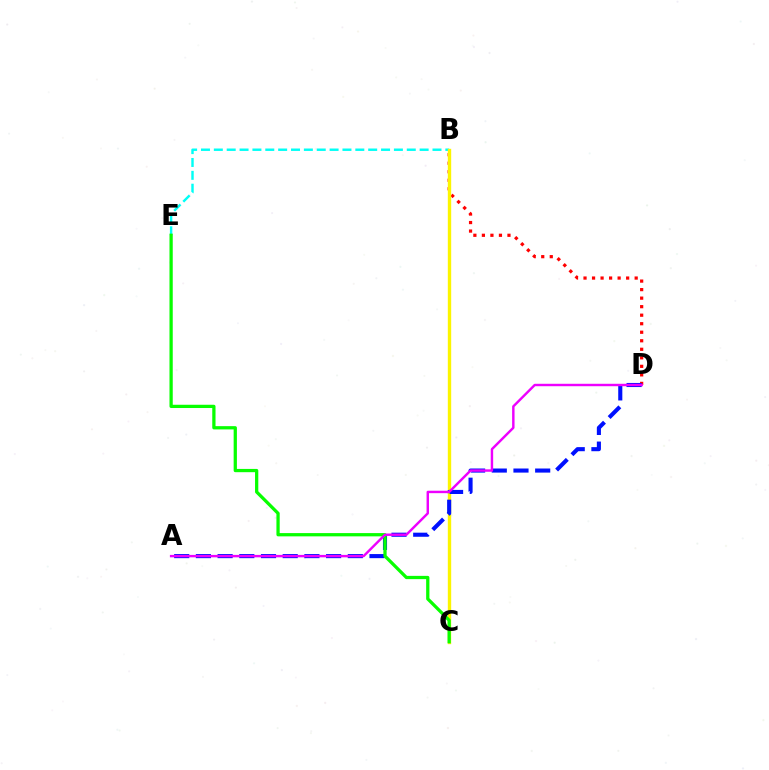{('B', 'D'): [{'color': '#ff0000', 'line_style': 'dotted', 'thickness': 2.32}], ('B', 'E'): [{'color': '#00fff6', 'line_style': 'dashed', 'thickness': 1.75}], ('B', 'C'): [{'color': '#fcf500', 'line_style': 'solid', 'thickness': 2.43}], ('A', 'D'): [{'color': '#0010ff', 'line_style': 'dashed', 'thickness': 2.95}, {'color': '#ee00ff', 'line_style': 'solid', 'thickness': 1.75}], ('C', 'E'): [{'color': '#08ff00', 'line_style': 'solid', 'thickness': 2.35}]}